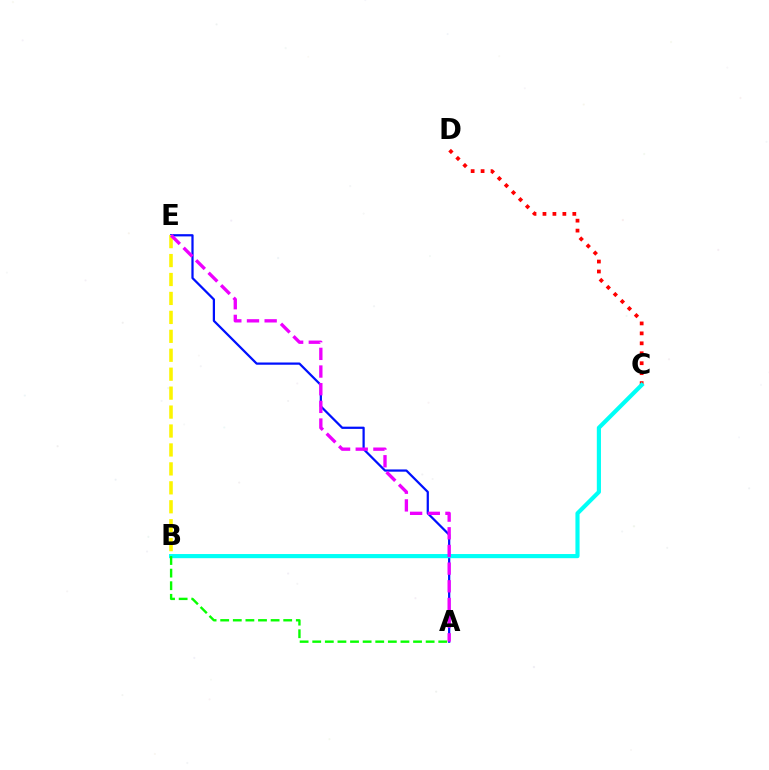{('C', 'D'): [{'color': '#ff0000', 'line_style': 'dotted', 'thickness': 2.7}], ('A', 'E'): [{'color': '#0010ff', 'line_style': 'solid', 'thickness': 1.61}, {'color': '#ee00ff', 'line_style': 'dashed', 'thickness': 2.4}], ('B', 'E'): [{'color': '#fcf500', 'line_style': 'dashed', 'thickness': 2.57}], ('B', 'C'): [{'color': '#00fff6', 'line_style': 'solid', 'thickness': 2.98}], ('A', 'B'): [{'color': '#08ff00', 'line_style': 'dashed', 'thickness': 1.71}]}